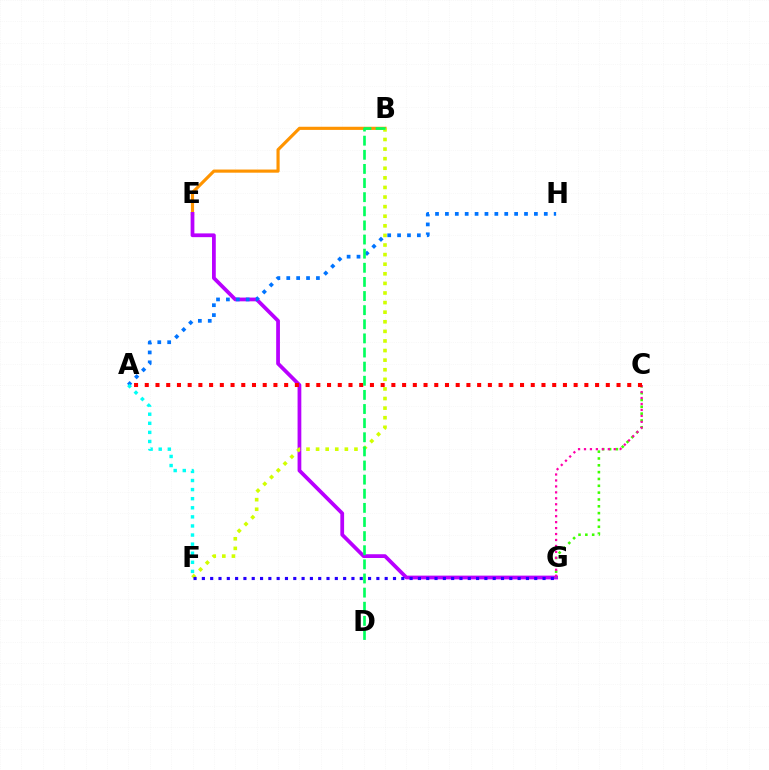{('B', 'E'): [{'color': '#ff9400', 'line_style': 'solid', 'thickness': 2.27}], ('E', 'G'): [{'color': '#b900ff', 'line_style': 'solid', 'thickness': 2.7}], ('C', 'G'): [{'color': '#3dff00', 'line_style': 'dotted', 'thickness': 1.86}, {'color': '#ff00ac', 'line_style': 'dotted', 'thickness': 1.62}], ('A', 'H'): [{'color': '#0074ff', 'line_style': 'dotted', 'thickness': 2.69}], ('B', 'F'): [{'color': '#d1ff00', 'line_style': 'dotted', 'thickness': 2.61}], ('F', 'G'): [{'color': '#2500ff', 'line_style': 'dotted', 'thickness': 2.26}], ('A', 'F'): [{'color': '#00fff6', 'line_style': 'dotted', 'thickness': 2.47}], ('A', 'C'): [{'color': '#ff0000', 'line_style': 'dotted', 'thickness': 2.91}], ('B', 'D'): [{'color': '#00ff5c', 'line_style': 'dashed', 'thickness': 1.92}]}